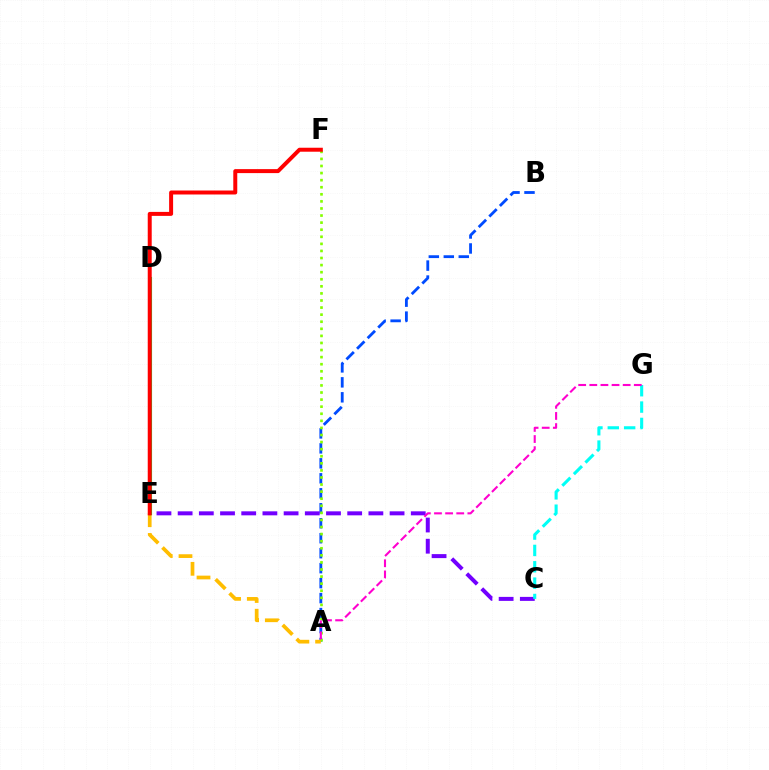{('A', 'B'): [{'color': '#004bff', 'line_style': 'dashed', 'thickness': 2.03}], ('A', 'F'): [{'color': '#84ff00', 'line_style': 'dotted', 'thickness': 1.92}], ('A', 'E'): [{'color': '#ffbd00', 'line_style': 'dashed', 'thickness': 2.68}], ('C', 'E'): [{'color': '#7200ff', 'line_style': 'dashed', 'thickness': 2.88}], ('D', 'E'): [{'color': '#00ff39', 'line_style': 'solid', 'thickness': 2.26}], ('E', 'F'): [{'color': '#ff0000', 'line_style': 'solid', 'thickness': 2.86}], ('C', 'G'): [{'color': '#00fff6', 'line_style': 'dashed', 'thickness': 2.22}], ('A', 'G'): [{'color': '#ff00cf', 'line_style': 'dashed', 'thickness': 1.51}]}